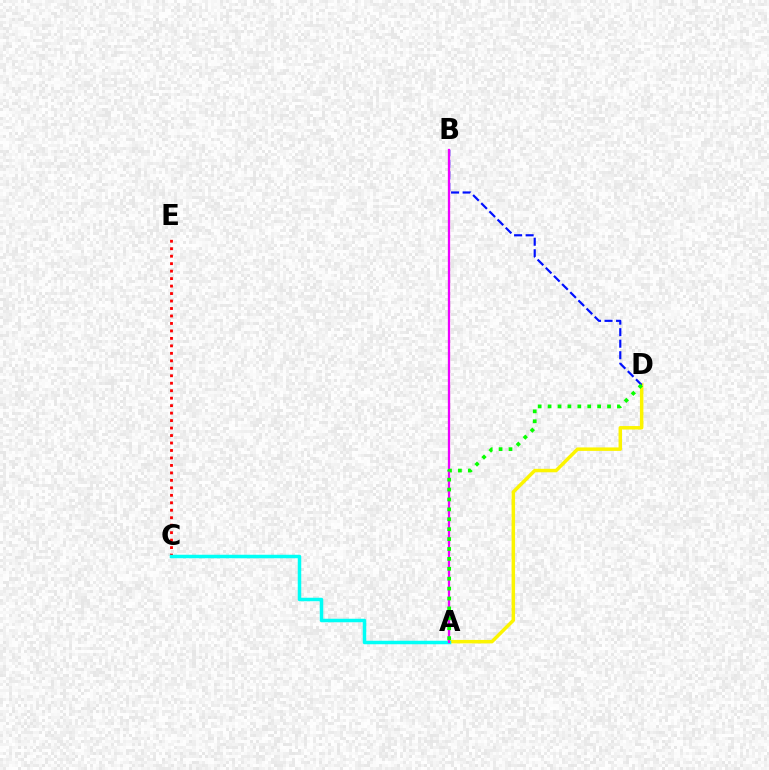{('A', 'D'): [{'color': '#fcf500', 'line_style': 'solid', 'thickness': 2.5}, {'color': '#08ff00', 'line_style': 'dotted', 'thickness': 2.69}], ('B', 'D'): [{'color': '#0010ff', 'line_style': 'dashed', 'thickness': 1.57}], ('C', 'E'): [{'color': '#ff0000', 'line_style': 'dotted', 'thickness': 2.03}], ('A', 'C'): [{'color': '#00fff6', 'line_style': 'solid', 'thickness': 2.51}], ('A', 'B'): [{'color': '#ee00ff', 'line_style': 'solid', 'thickness': 1.66}]}